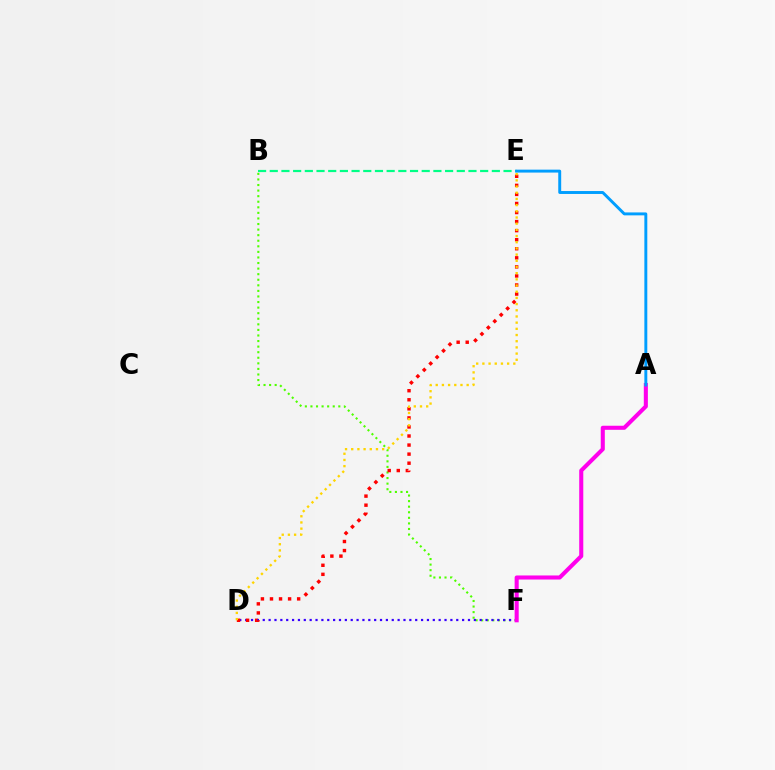{('B', 'E'): [{'color': '#00ff86', 'line_style': 'dashed', 'thickness': 1.59}], ('B', 'F'): [{'color': '#4fff00', 'line_style': 'dotted', 'thickness': 1.51}], ('D', 'F'): [{'color': '#3700ff', 'line_style': 'dotted', 'thickness': 1.59}], ('A', 'F'): [{'color': '#ff00ed', 'line_style': 'solid', 'thickness': 2.93}], ('D', 'E'): [{'color': '#ff0000', 'line_style': 'dotted', 'thickness': 2.46}, {'color': '#ffd500', 'line_style': 'dotted', 'thickness': 1.68}], ('A', 'E'): [{'color': '#009eff', 'line_style': 'solid', 'thickness': 2.11}]}